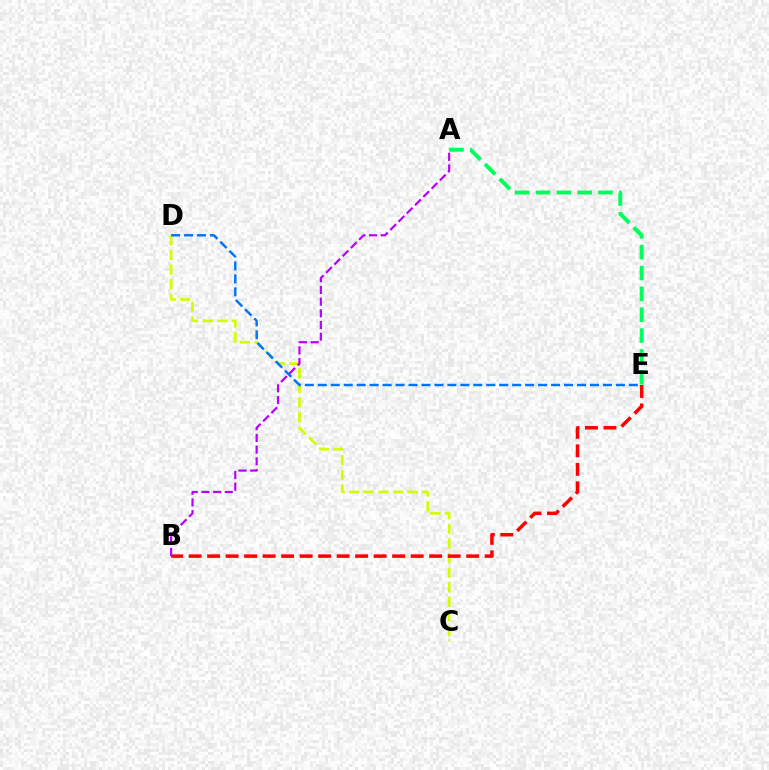{('C', 'D'): [{'color': '#d1ff00', 'line_style': 'dashed', 'thickness': 1.99}], ('D', 'E'): [{'color': '#0074ff', 'line_style': 'dashed', 'thickness': 1.76}], ('A', 'E'): [{'color': '#00ff5c', 'line_style': 'dashed', 'thickness': 2.83}], ('B', 'E'): [{'color': '#ff0000', 'line_style': 'dashed', 'thickness': 2.51}], ('A', 'B'): [{'color': '#b900ff', 'line_style': 'dashed', 'thickness': 1.59}]}